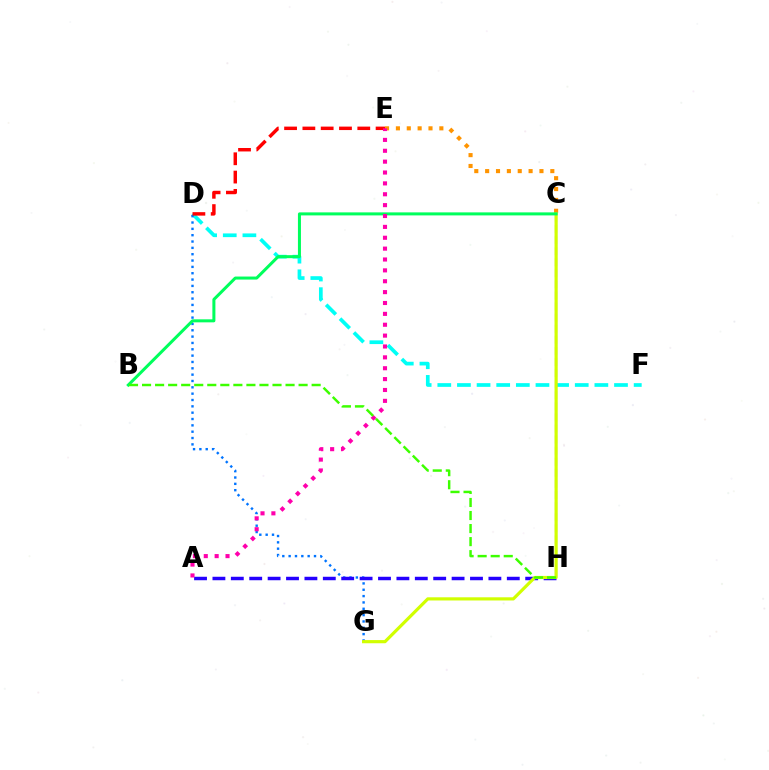{('D', 'F'): [{'color': '#00fff6', 'line_style': 'dashed', 'thickness': 2.67}], ('D', 'G'): [{'color': '#0074ff', 'line_style': 'dotted', 'thickness': 1.72}], ('A', 'H'): [{'color': '#2500ff', 'line_style': 'dashed', 'thickness': 2.5}], ('C', 'E'): [{'color': '#ff9400', 'line_style': 'dotted', 'thickness': 2.95}], ('D', 'E'): [{'color': '#ff0000', 'line_style': 'dashed', 'thickness': 2.49}], ('C', 'H'): [{'color': '#b900ff', 'line_style': 'dashed', 'thickness': 1.51}], ('C', 'G'): [{'color': '#d1ff00', 'line_style': 'solid', 'thickness': 2.29}], ('B', 'C'): [{'color': '#00ff5c', 'line_style': 'solid', 'thickness': 2.17}], ('A', 'E'): [{'color': '#ff00ac', 'line_style': 'dotted', 'thickness': 2.95}], ('B', 'H'): [{'color': '#3dff00', 'line_style': 'dashed', 'thickness': 1.77}]}